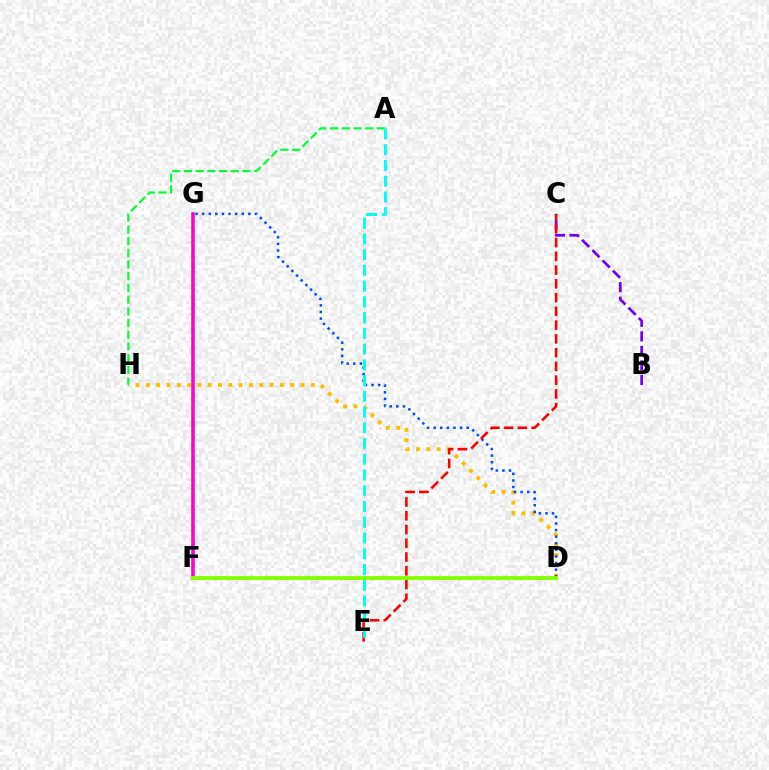{('D', 'H'): [{'color': '#ffbd00', 'line_style': 'dotted', 'thickness': 2.8}], ('D', 'G'): [{'color': '#004bff', 'line_style': 'dotted', 'thickness': 1.79}], ('A', 'H'): [{'color': '#00ff39', 'line_style': 'dashed', 'thickness': 1.59}], ('B', 'C'): [{'color': '#7200ff', 'line_style': 'dashed', 'thickness': 1.97}], ('C', 'E'): [{'color': '#ff0000', 'line_style': 'dashed', 'thickness': 1.87}], ('F', 'G'): [{'color': '#ff00cf', 'line_style': 'solid', 'thickness': 2.59}], ('A', 'E'): [{'color': '#00fff6', 'line_style': 'dashed', 'thickness': 2.14}], ('D', 'F'): [{'color': '#84ff00', 'line_style': 'solid', 'thickness': 2.76}]}